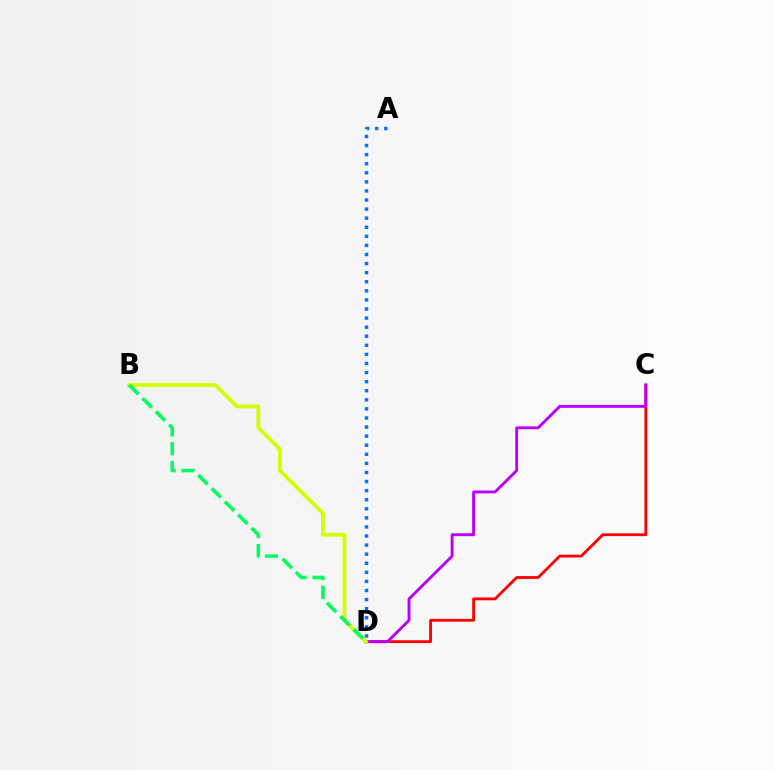{('C', 'D'): [{'color': '#ff0000', 'line_style': 'solid', 'thickness': 2.03}, {'color': '#b900ff', 'line_style': 'solid', 'thickness': 2.08}], ('B', 'D'): [{'color': '#d1ff00', 'line_style': 'solid', 'thickness': 2.73}, {'color': '#00ff5c', 'line_style': 'dashed', 'thickness': 2.55}], ('A', 'D'): [{'color': '#0074ff', 'line_style': 'dotted', 'thickness': 2.47}]}